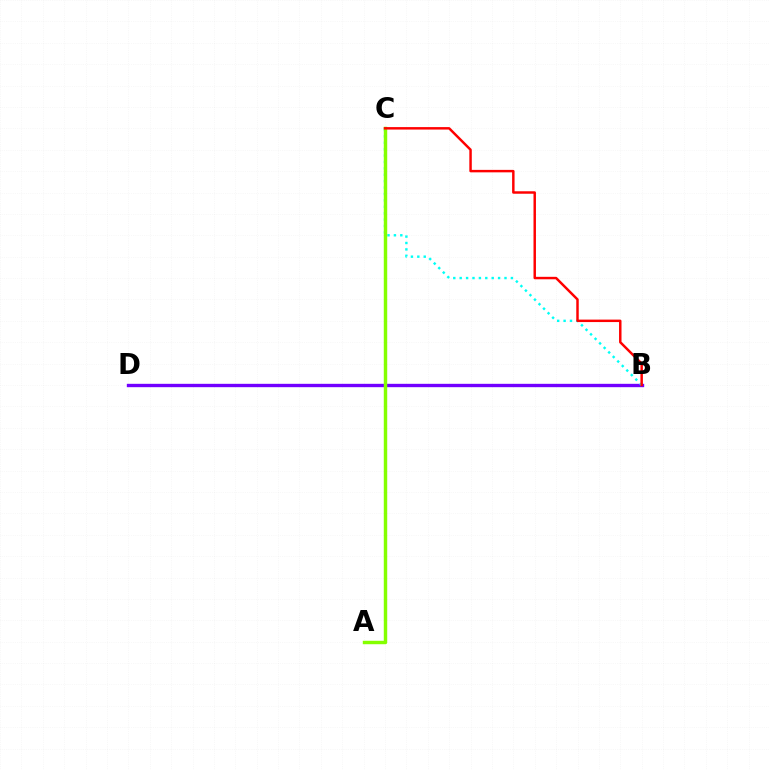{('B', 'D'): [{'color': '#7200ff', 'line_style': 'solid', 'thickness': 2.42}], ('B', 'C'): [{'color': '#00fff6', 'line_style': 'dotted', 'thickness': 1.74}, {'color': '#ff0000', 'line_style': 'solid', 'thickness': 1.77}], ('A', 'C'): [{'color': '#84ff00', 'line_style': 'solid', 'thickness': 2.47}]}